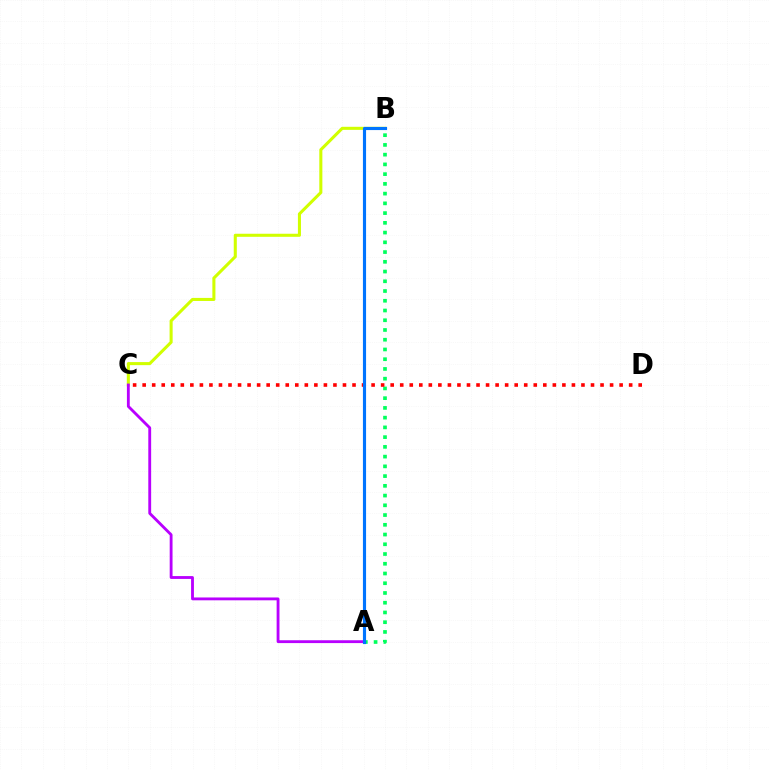{('B', 'C'): [{'color': '#d1ff00', 'line_style': 'solid', 'thickness': 2.2}], ('A', 'C'): [{'color': '#b900ff', 'line_style': 'solid', 'thickness': 2.05}], ('A', 'B'): [{'color': '#00ff5c', 'line_style': 'dotted', 'thickness': 2.65}, {'color': '#0074ff', 'line_style': 'solid', 'thickness': 2.26}], ('C', 'D'): [{'color': '#ff0000', 'line_style': 'dotted', 'thickness': 2.59}]}